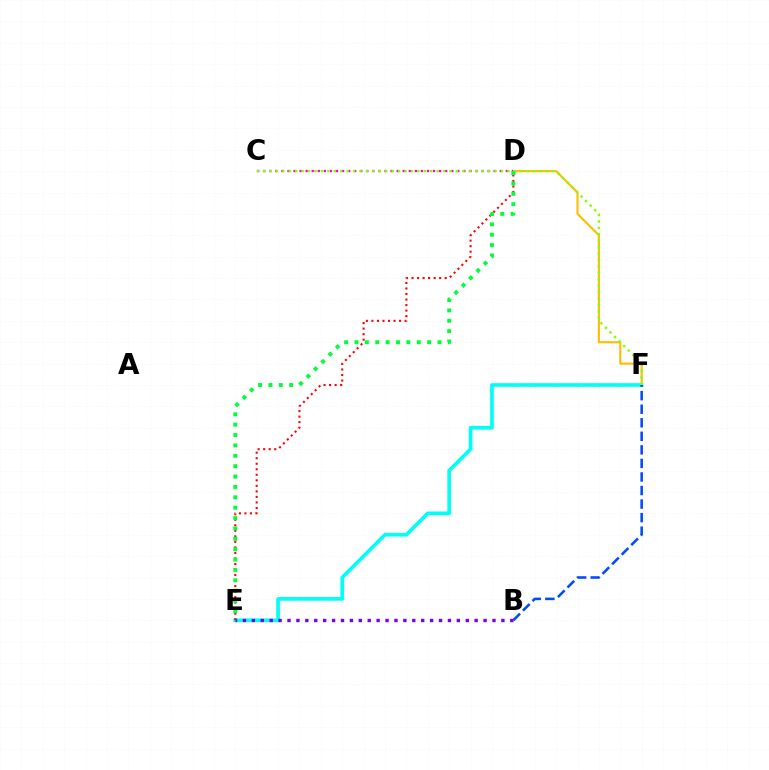{('D', 'F'): [{'color': '#ffbd00', 'line_style': 'solid', 'thickness': 1.52}], ('E', 'F'): [{'color': '#00fff6', 'line_style': 'solid', 'thickness': 2.65}], ('B', 'F'): [{'color': '#004bff', 'line_style': 'dashed', 'thickness': 1.84}], ('D', 'E'): [{'color': '#ff0000', 'line_style': 'dotted', 'thickness': 1.5}, {'color': '#00ff39', 'line_style': 'dotted', 'thickness': 2.82}], ('C', 'D'): [{'color': '#ff00cf', 'line_style': 'dotted', 'thickness': 1.65}], ('C', 'F'): [{'color': '#84ff00', 'line_style': 'dotted', 'thickness': 1.75}], ('B', 'E'): [{'color': '#7200ff', 'line_style': 'dotted', 'thickness': 2.42}]}